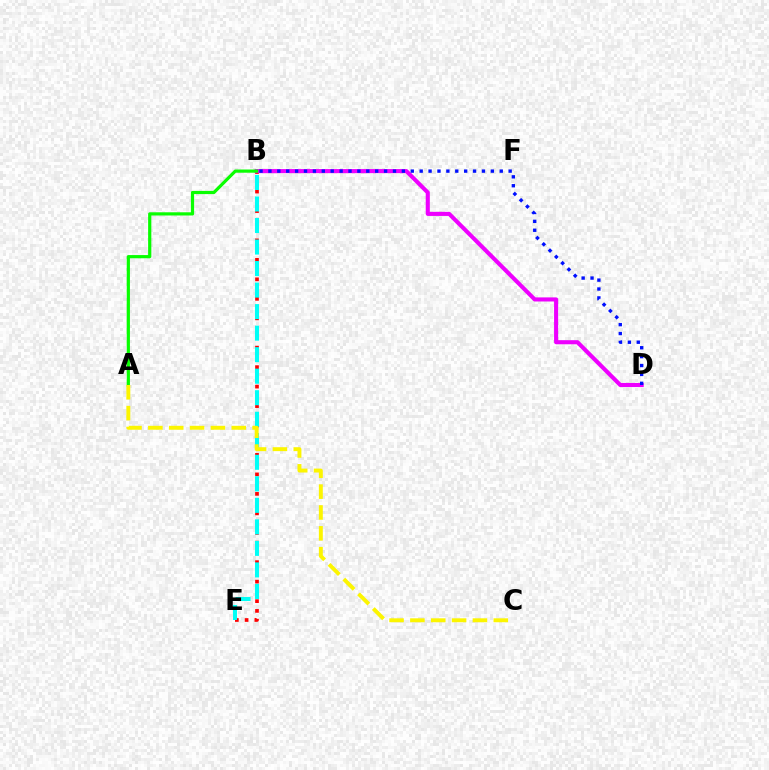{('B', 'E'): [{'color': '#ff0000', 'line_style': 'dotted', 'thickness': 2.65}, {'color': '#00fff6', 'line_style': 'dashed', 'thickness': 2.92}], ('B', 'D'): [{'color': '#ee00ff', 'line_style': 'solid', 'thickness': 2.94}, {'color': '#0010ff', 'line_style': 'dotted', 'thickness': 2.42}], ('A', 'B'): [{'color': '#08ff00', 'line_style': 'solid', 'thickness': 2.31}], ('A', 'C'): [{'color': '#fcf500', 'line_style': 'dashed', 'thickness': 2.83}]}